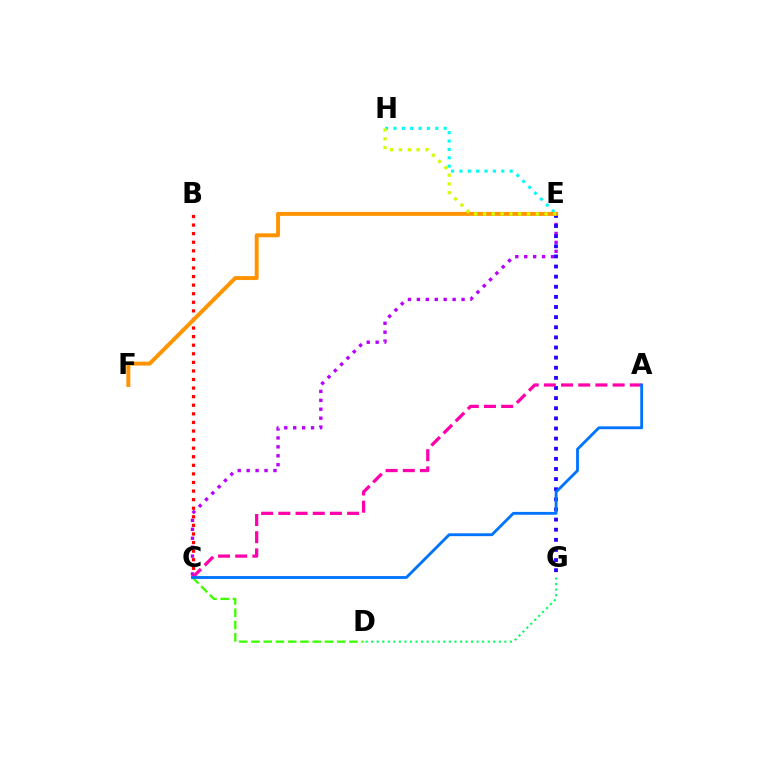{('C', 'E'): [{'color': '#b900ff', 'line_style': 'dotted', 'thickness': 2.43}], ('E', 'G'): [{'color': '#2500ff', 'line_style': 'dotted', 'thickness': 2.75}], ('B', 'C'): [{'color': '#ff0000', 'line_style': 'dotted', 'thickness': 2.33}], ('C', 'D'): [{'color': '#3dff00', 'line_style': 'dashed', 'thickness': 1.66}], ('A', 'C'): [{'color': '#ff00ac', 'line_style': 'dashed', 'thickness': 2.33}, {'color': '#0074ff', 'line_style': 'solid', 'thickness': 2.05}], ('E', 'H'): [{'color': '#00fff6', 'line_style': 'dotted', 'thickness': 2.27}, {'color': '#d1ff00', 'line_style': 'dotted', 'thickness': 2.39}], ('E', 'F'): [{'color': '#ff9400', 'line_style': 'solid', 'thickness': 2.85}], ('D', 'G'): [{'color': '#00ff5c', 'line_style': 'dotted', 'thickness': 1.51}]}